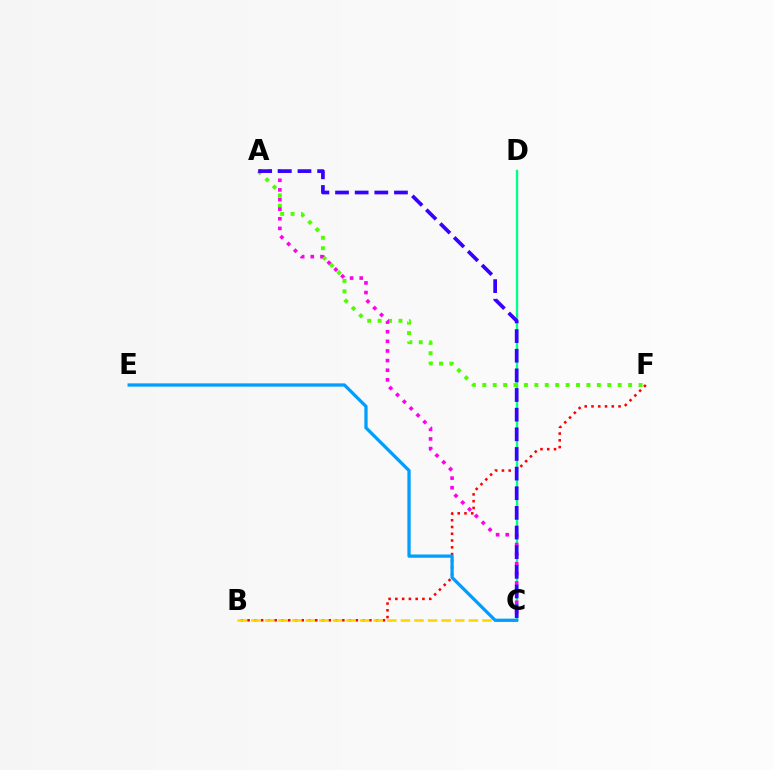{('C', 'D'): [{'color': '#00ff86', 'line_style': 'solid', 'thickness': 1.69}], ('A', 'F'): [{'color': '#4fff00', 'line_style': 'dotted', 'thickness': 2.83}], ('A', 'C'): [{'color': '#ff00ed', 'line_style': 'dotted', 'thickness': 2.62}, {'color': '#3700ff', 'line_style': 'dashed', 'thickness': 2.67}], ('B', 'F'): [{'color': '#ff0000', 'line_style': 'dotted', 'thickness': 1.84}], ('B', 'C'): [{'color': '#ffd500', 'line_style': 'dashed', 'thickness': 1.85}], ('C', 'E'): [{'color': '#009eff', 'line_style': 'solid', 'thickness': 2.35}]}